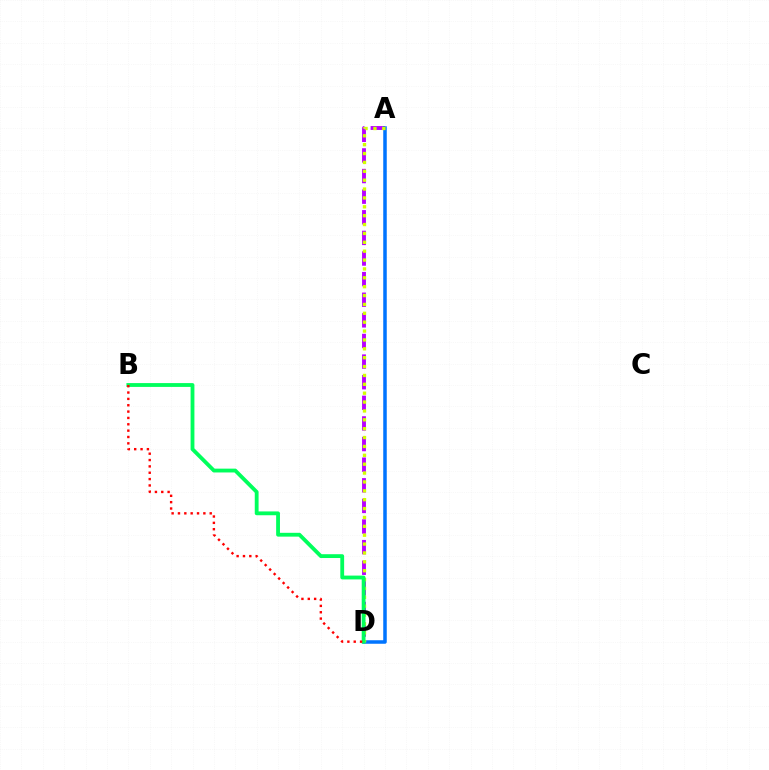{('A', 'D'): [{'color': '#b900ff', 'line_style': 'dashed', 'thickness': 2.8}, {'color': '#0074ff', 'line_style': 'solid', 'thickness': 2.53}, {'color': '#d1ff00', 'line_style': 'dotted', 'thickness': 2.41}], ('B', 'D'): [{'color': '#00ff5c', 'line_style': 'solid', 'thickness': 2.75}, {'color': '#ff0000', 'line_style': 'dotted', 'thickness': 1.73}]}